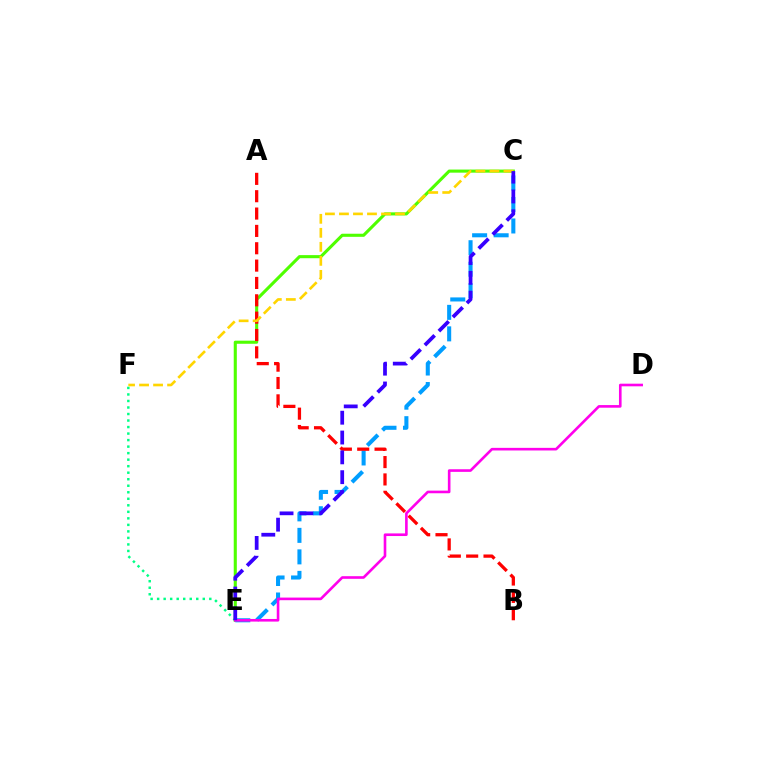{('E', 'F'): [{'color': '#00ff86', 'line_style': 'dotted', 'thickness': 1.77}], ('C', 'E'): [{'color': '#4fff00', 'line_style': 'solid', 'thickness': 2.23}, {'color': '#009eff', 'line_style': 'dashed', 'thickness': 2.92}, {'color': '#3700ff', 'line_style': 'dashed', 'thickness': 2.69}], ('A', 'B'): [{'color': '#ff0000', 'line_style': 'dashed', 'thickness': 2.36}], ('C', 'F'): [{'color': '#ffd500', 'line_style': 'dashed', 'thickness': 1.9}], ('D', 'E'): [{'color': '#ff00ed', 'line_style': 'solid', 'thickness': 1.89}]}